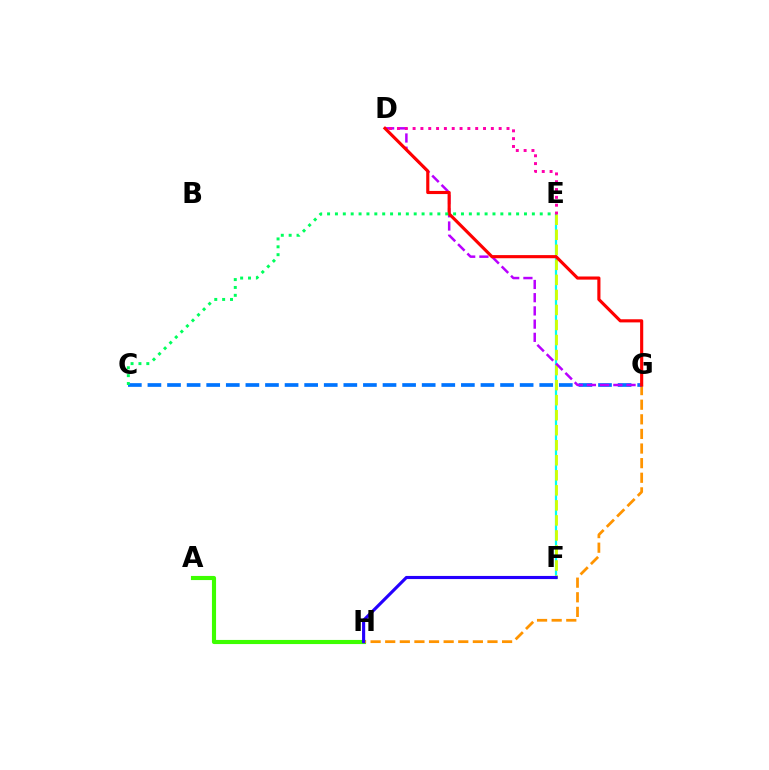{('A', 'H'): [{'color': '#3dff00', 'line_style': 'solid', 'thickness': 2.97}], ('E', 'F'): [{'color': '#00fff6', 'line_style': 'solid', 'thickness': 1.6}, {'color': '#d1ff00', 'line_style': 'dashed', 'thickness': 2.04}], ('G', 'H'): [{'color': '#ff9400', 'line_style': 'dashed', 'thickness': 1.98}], ('C', 'G'): [{'color': '#0074ff', 'line_style': 'dashed', 'thickness': 2.66}], ('D', 'G'): [{'color': '#b900ff', 'line_style': 'dashed', 'thickness': 1.8}, {'color': '#ff0000', 'line_style': 'solid', 'thickness': 2.26}], ('F', 'H'): [{'color': '#2500ff', 'line_style': 'solid', 'thickness': 2.25}], ('C', 'E'): [{'color': '#00ff5c', 'line_style': 'dotted', 'thickness': 2.14}], ('D', 'E'): [{'color': '#ff00ac', 'line_style': 'dotted', 'thickness': 2.13}]}